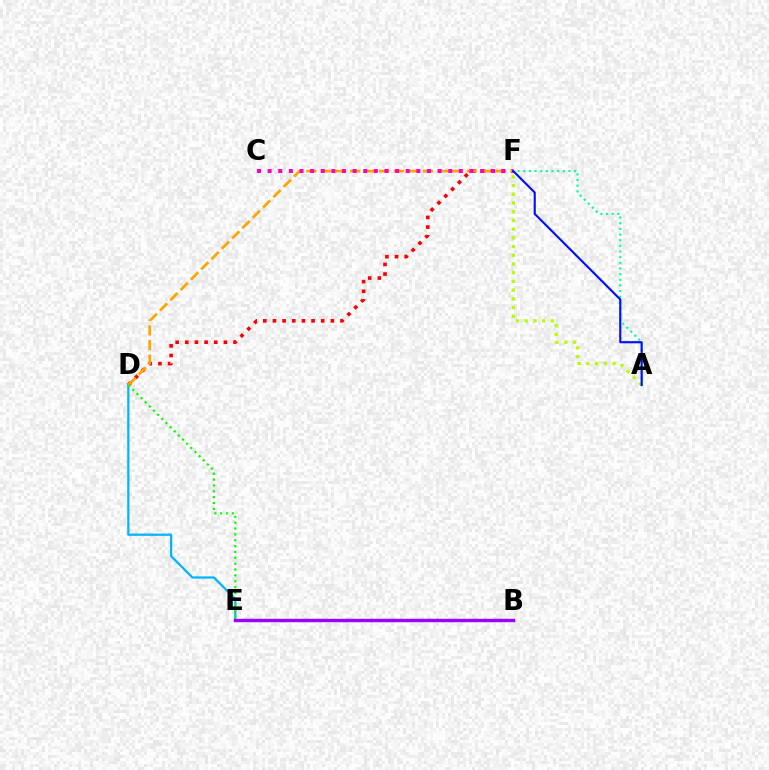{('D', 'E'): [{'color': '#00b5ff', 'line_style': 'solid', 'thickness': 1.6}, {'color': '#08ff00', 'line_style': 'dotted', 'thickness': 1.59}], ('D', 'F'): [{'color': '#ff0000', 'line_style': 'dotted', 'thickness': 2.62}, {'color': '#ffa500', 'line_style': 'dashed', 'thickness': 1.98}], ('A', 'F'): [{'color': '#00ff9d', 'line_style': 'dotted', 'thickness': 1.54}, {'color': '#b3ff00', 'line_style': 'dotted', 'thickness': 2.37}, {'color': '#0010ff', 'line_style': 'solid', 'thickness': 1.54}], ('C', 'F'): [{'color': '#ff00bd', 'line_style': 'dotted', 'thickness': 2.89}], ('B', 'E'): [{'color': '#9b00ff', 'line_style': 'solid', 'thickness': 2.48}]}